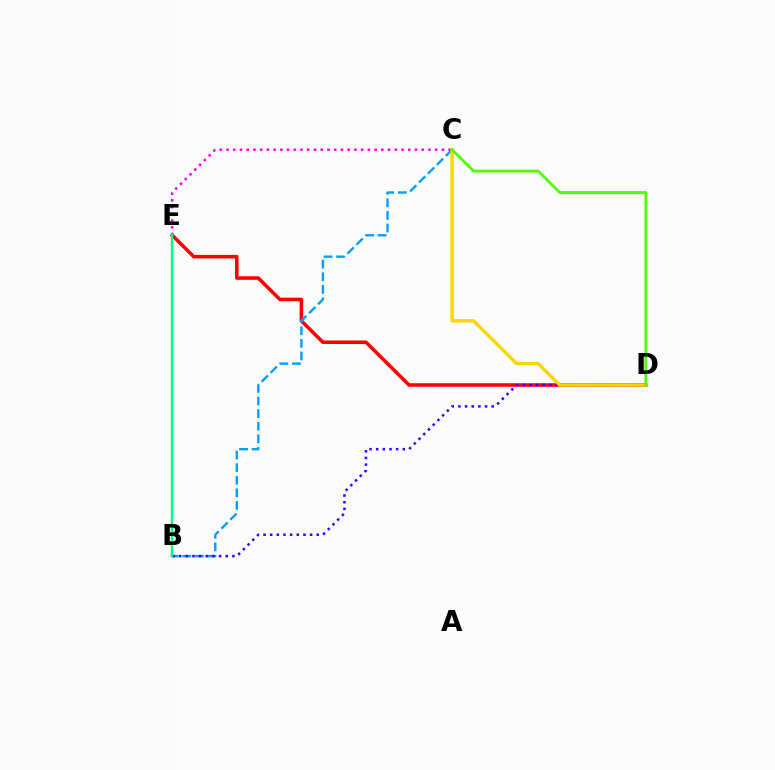{('D', 'E'): [{'color': '#ff0000', 'line_style': 'solid', 'thickness': 2.55}], ('C', 'E'): [{'color': '#ff00ed', 'line_style': 'dotted', 'thickness': 1.83}], ('B', 'C'): [{'color': '#009eff', 'line_style': 'dashed', 'thickness': 1.71}], ('B', 'D'): [{'color': '#3700ff', 'line_style': 'dotted', 'thickness': 1.81}], ('C', 'D'): [{'color': '#ffd500', 'line_style': 'solid', 'thickness': 2.42}, {'color': '#4fff00', 'line_style': 'solid', 'thickness': 2.02}], ('B', 'E'): [{'color': '#00ff86', 'line_style': 'solid', 'thickness': 1.77}]}